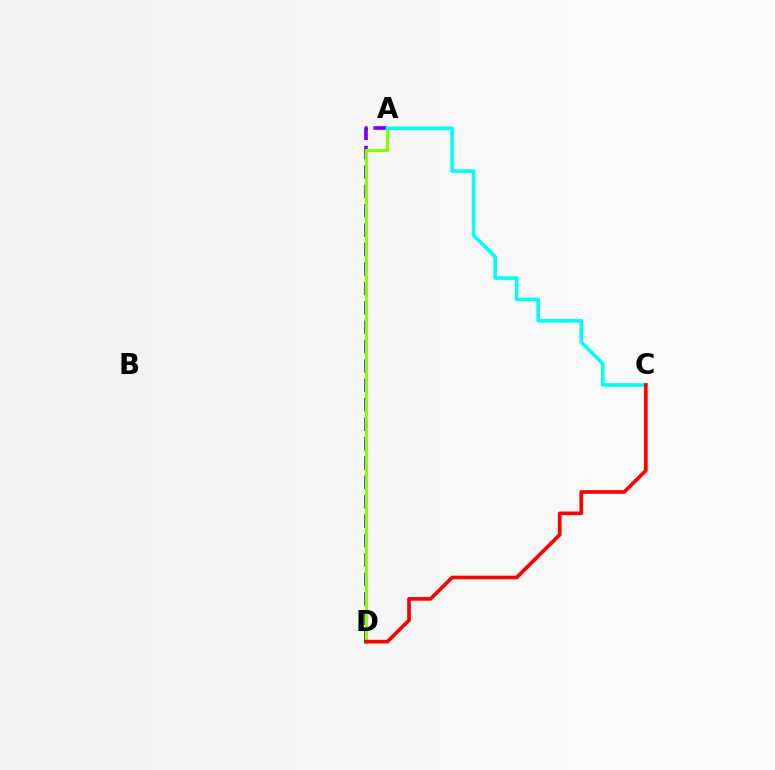{('A', 'D'): [{'color': '#7200ff', 'line_style': 'dashed', 'thickness': 2.64}, {'color': '#84ff00', 'line_style': 'solid', 'thickness': 2.3}], ('A', 'C'): [{'color': '#00fff6', 'line_style': 'solid', 'thickness': 2.6}], ('C', 'D'): [{'color': '#ff0000', 'line_style': 'solid', 'thickness': 2.65}]}